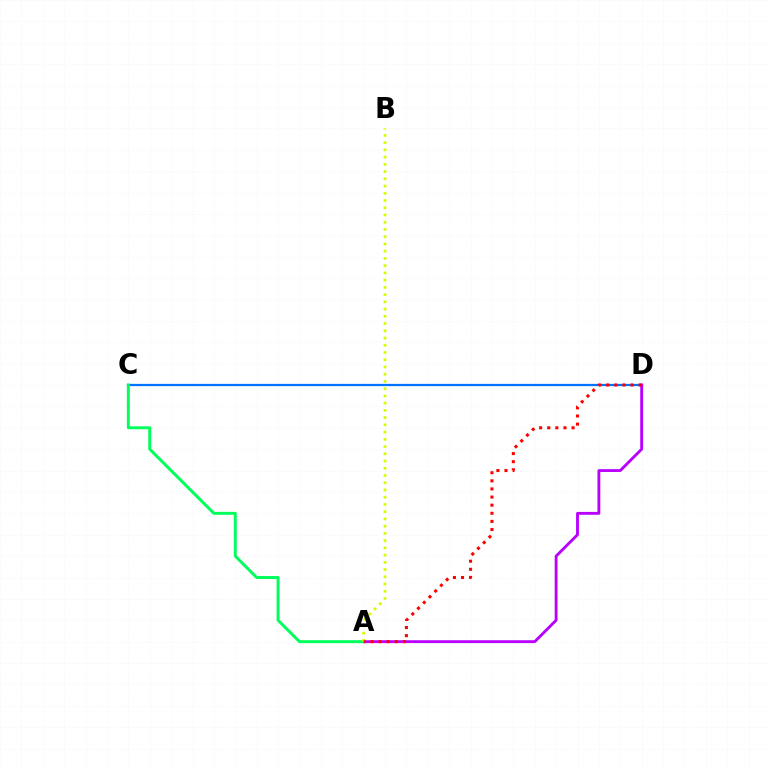{('C', 'D'): [{'color': '#0074ff', 'line_style': 'solid', 'thickness': 1.63}], ('A', 'D'): [{'color': '#b900ff', 'line_style': 'solid', 'thickness': 2.05}, {'color': '#ff0000', 'line_style': 'dotted', 'thickness': 2.2}], ('A', 'C'): [{'color': '#00ff5c', 'line_style': 'solid', 'thickness': 2.13}], ('A', 'B'): [{'color': '#d1ff00', 'line_style': 'dotted', 'thickness': 1.97}]}